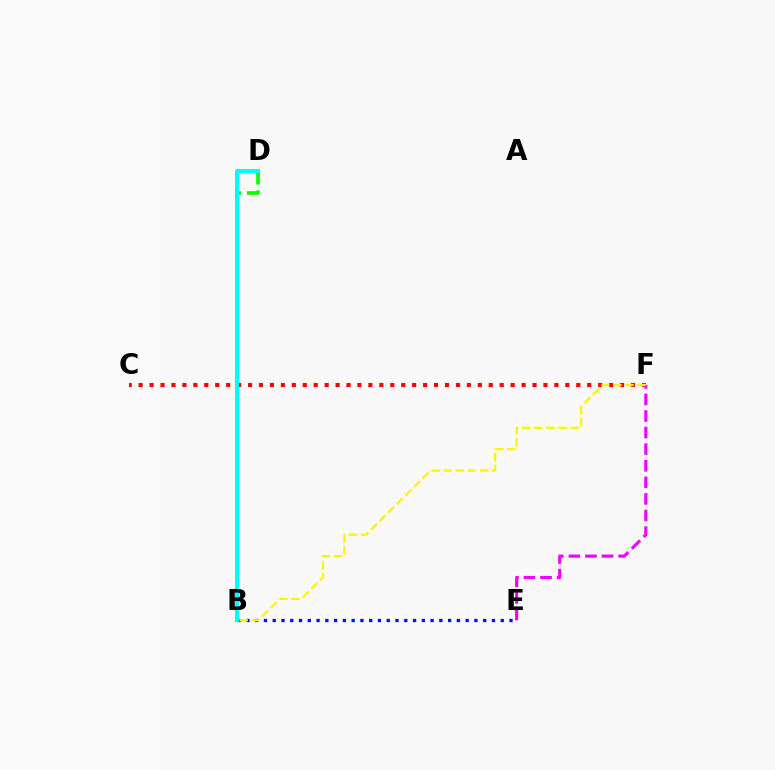{('C', 'F'): [{'color': '#ff0000', 'line_style': 'dotted', 'thickness': 2.97}], ('B', 'D'): [{'color': '#08ff00', 'line_style': 'dashed', 'thickness': 2.64}, {'color': '#00fff6', 'line_style': 'solid', 'thickness': 2.91}], ('B', 'E'): [{'color': '#0010ff', 'line_style': 'dotted', 'thickness': 2.38}], ('E', 'F'): [{'color': '#ee00ff', 'line_style': 'dashed', 'thickness': 2.25}], ('B', 'F'): [{'color': '#fcf500', 'line_style': 'dashed', 'thickness': 1.65}]}